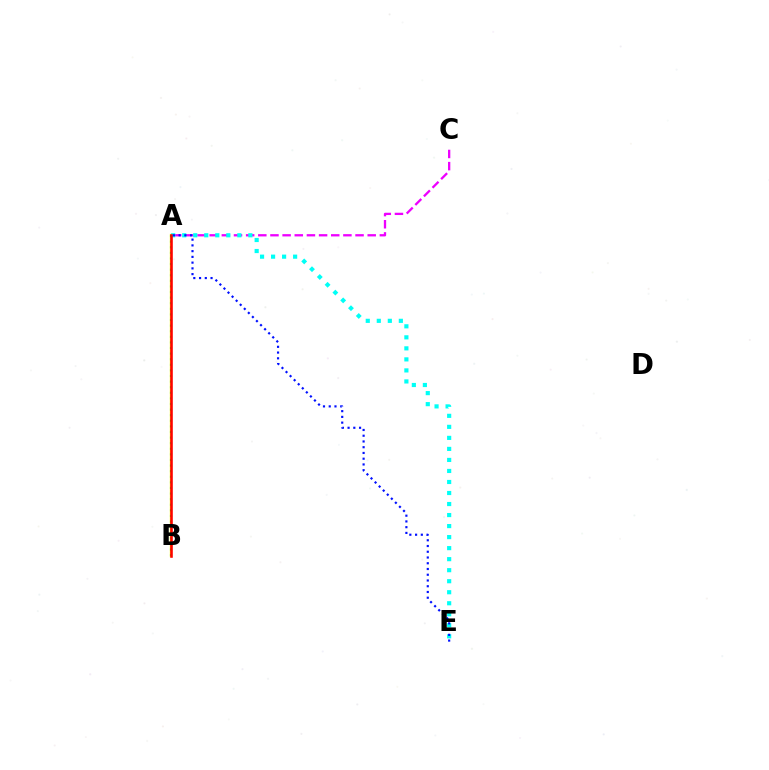{('A', 'C'): [{'color': '#ee00ff', 'line_style': 'dashed', 'thickness': 1.65}], ('A', 'B'): [{'color': '#fcf500', 'line_style': 'solid', 'thickness': 1.68}, {'color': '#08ff00', 'line_style': 'dotted', 'thickness': 1.52}, {'color': '#ff0000', 'line_style': 'solid', 'thickness': 1.85}], ('A', 'E'): [{'color': '#00fff6', 'line_style': 'dotted', 'thickness': 3.0}, {'color': '#0010ff', 'line_style': 'dotted', 'thickness': 1.56}]}